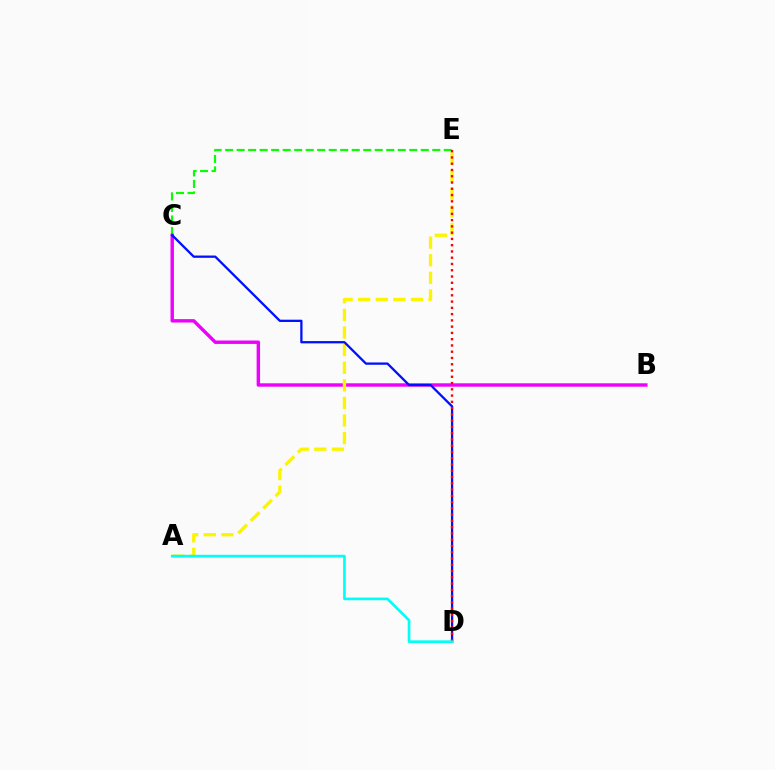{('C', 'E'): [{'color': '#08ff00', 'line_style': 'dashed', 'thickness': 1.56}], ('B', 'C'): [{'color': '#ee00ff', 'line_style': 'solid', 'thickness': 2.46}], ('A', 'E'): [{'color': '#fcf500', 'line_style': 'dashed', 'thickness': 2.39}], ('C', 'D'): [{'color': '#0010ff', 'line_style': 'solid', 'thickness': 1.64}], ('D', 'E'): [{'color': '#ff0000', 'line_style': 'dotted', 'thickness': 1.7}], ('A', 'D'): [{'color': '#00fff6', 'line_style': 'solid', 'thickness': 1.91}]}